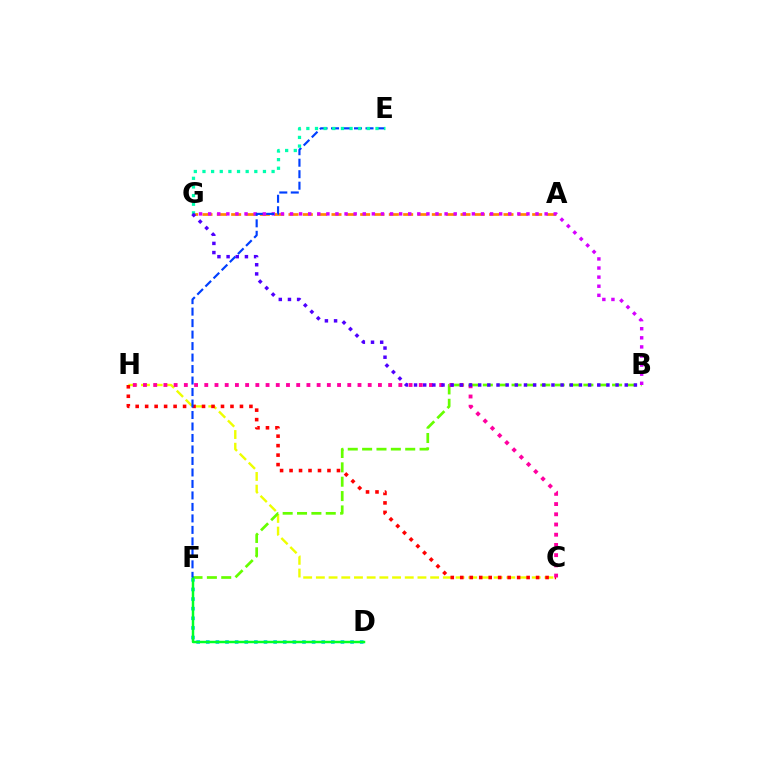{('C', 'H'): [{'color': '#eeff00', 'line_style': 'dashed', 'thickness': 1.73}, {'color': '#ff0000', 'line_style': 'dotted', 'thickness': 2.58}, {'color': '#ff00a0', 'line_style': 'dotted', 'thickness': 2.78}], ('B', 'F'): [{'color': '#66ff00', 'line_style': 'dashed', 'thickness': 1.95}], ('D', 'F'): [{'color': '#00c7ff', 'line_style': 'dotted', 'thickness': 2.61}, {'color': '#00ff27', 'line_style': 'solid', 'thickness': 1.78}], ('A', 'G'): [{'color': '#ff8800', 'line_style': 'dashed', 'thickness': 1.95}], ('B', 'G'): [{'color': '#d600ff', 'line_style': 'dotted', 'thickness': 2.47}, {'color': '#4f00ff', 'line_style': 'dotted', 'thickness': 2.49}], ('E', 'F'): [{'color': '#003fff', 'line_style': 'dashed', 'thickness': 1.56}], ('E', 'G'): [{'color': '#00ffaf', 'line_style': 'dotted', 'thickness': 2.35}]}